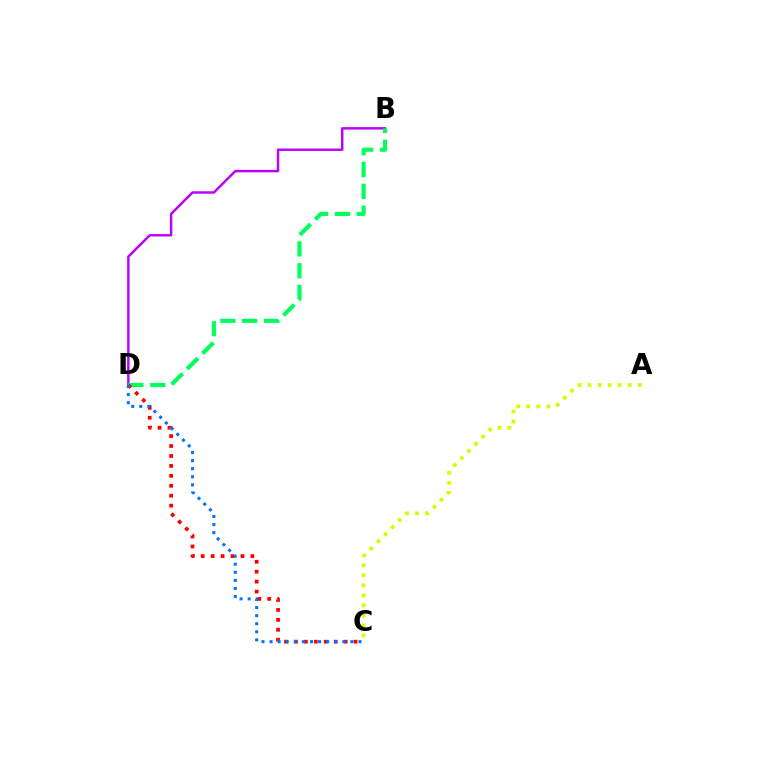{('B', 'D'): [{'color': '#b900ff', 'line_style': 'solid', 'thickness': 1.75}, {'color': '#00ff5c', 'line_style': 'dashed', 'thickness': 2.97}], ('C', 'D'): [{'color': '#ff0000', 'line_style': 'dotted', 'thickness': 2.7}, {'color': '#0074ff', 'line_style': 'dotted', 'thickness': 2.2}], ('A', 'C'): [{'color': '#d1ff00', 'line_style': 'dotted', 'thickness': 2.73}]}